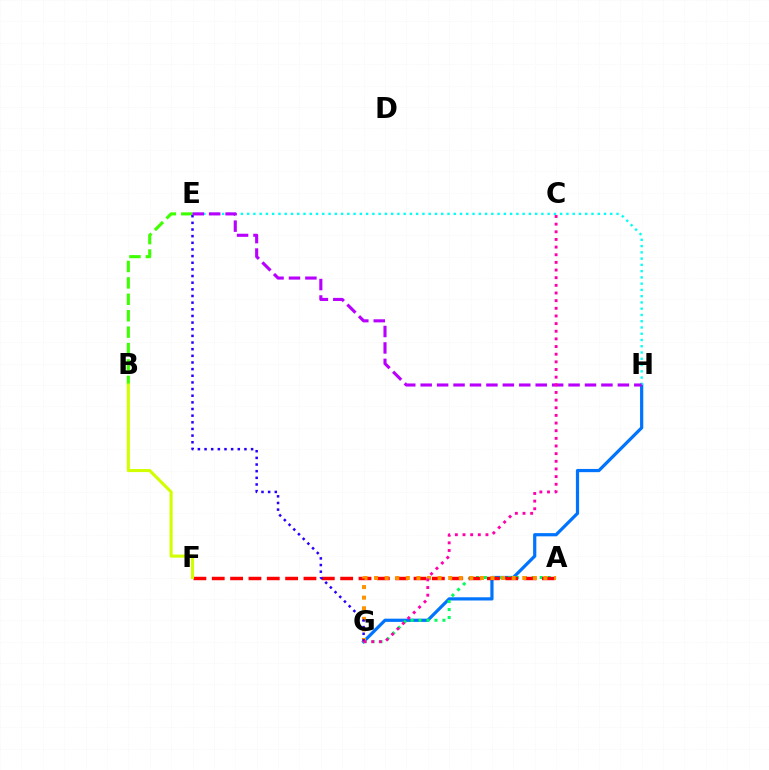{('G', 'H'): [{'color': '#0074ff', 'line_style': 'solid', 'thickness': 2.31}], ('A', 'G'): [{'color': '#00ff5c', 'line_style': 'dotted', 'thickness': 2.17}, {'color': '#ff9400', 'line_style': 'dotted', 'thickness': 2.88}], ('A', 'F'): [{'color': '#ff0000', 'line_style': 'dashed', 'thickness': 2.49}], ('B', 'E'): [{'color': '#3dff00', 'line_style': 'dashed', 'thickness': 2.23}], ('E', 'H'): [{'color': '#00fff6', 'line_style': 'dotted', 'thickness': 1.7}, {'color': '#b900ff', 'line_style': 'dashed', 'thickness': 2.23}], ('E', 'G'): [{'color': '#2500ff', 'line_style': 'dotted', 'thickness': 1.81}], ('B', 'F'): [{'color': '#d1ff00', 'line_style': 'solid', 'thickness': 2.22}], ('C', 'G'): [{'color': '#ff00ac', 'line_style': 'dotted', 'thickness': 2.08}]}